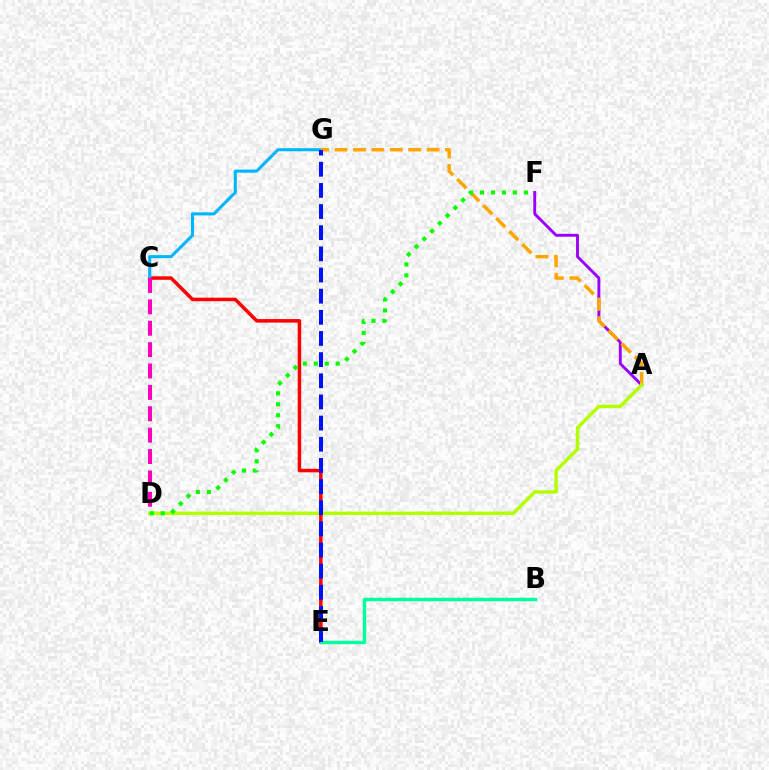{('A', 'F'): [{'color': '#9b00ff', 'line_style': 'solid', 'thickness': 2.09}], ('C', 'E'): [{'color': '#ff0000', 'line_style': 'solid', 'thickness': 2.53}], ('C', 'G'): [{'color': '#00b5ff', 'line_style': 'solid', 'thickness': 2.21}], ('B', 'E'): [{'color': '#00ff9d', 'line_style': 'solid', 'thickness': 2.45}], ('A', 'G'): [{'color': '#ffa500', 'line_style': 'dashed', 'thickness': 2.5}], ('C', 'D'): [{'color': '#ff00bd', 'line_style': 'dashed', 'thickness': 2.9}], ('A', 'D'): [{'color': '#b3ff00', 'line_style': 'solid', 'thickness': 2.49}], ('D', 'F'): [{'color': '#08ff00', 'line_style': 'dotted', 'thickness': 2.98}], ('E', 'G'): [{'color': '#0010ff', 'line_style': 'dashed', 'thickness': 2.87}]}